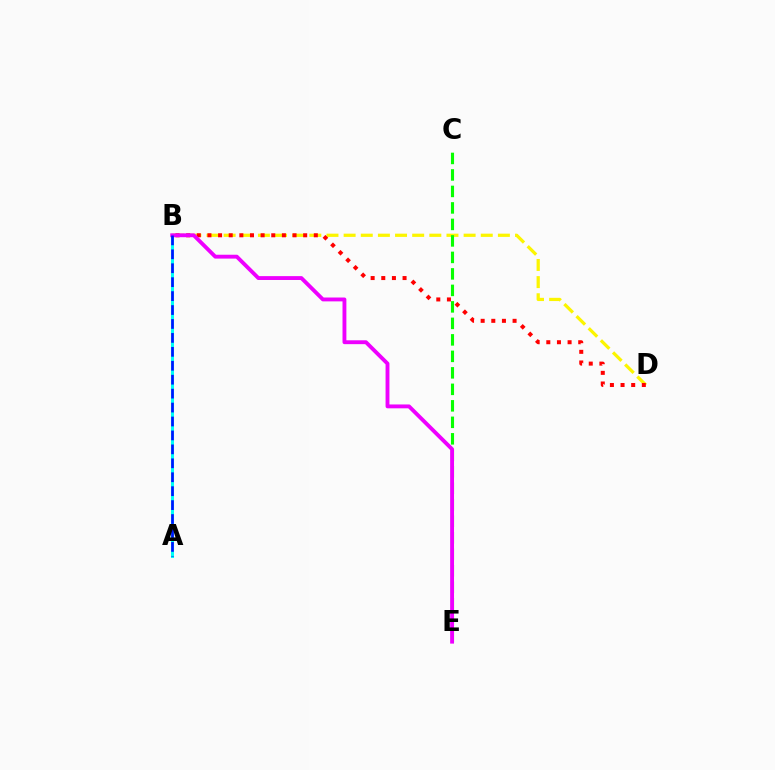{('B', 'D'): [{'color': '#fcf500', 'line_style': 'dashed', 'thickness': 2.33}, {'color': '#ff0000', 'line_style': 'dotted', 'thickness': 2.89}], ('C', 'E'): [{'color': '#08ff00', 'line_style': 'dashed', 'thickness': 2.24}], ('A', 'B'): [{'color': '#00fff6', 'line_style': 'solid', 'thickness': 2.18}, {'color': '#0010ff', 'line_style': 'dashed', 'thickness': 1.89}], ('B', 'E'): [{'color': '#ee00ff', 'line_style': 'solid', 'thickness': 2.78}]}